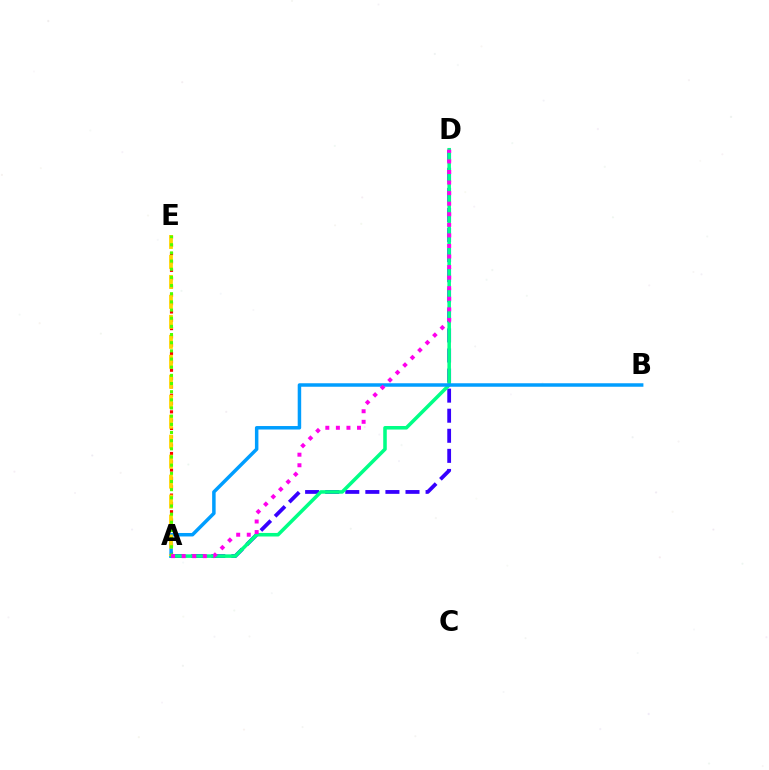{('A', 'D'): [{'color': '#3700ff', 'line_style': 'dashed', 'thickness': 2.73}, {'color': '#00ff86', 'line_style': 'solid', 'thickness': 2.55}, {'color': '#ff00ed', 'line_style': 'dotted', 'thickness': 2.87}], ('A', 'E'): [{'color': '#ff0000', 'line_style': 'dotted', 'thickness': 2.26}, {'color': '#ffd500', 'line_style': 'dashed', 'thickness': 2.71}, {'color': '#4fff00', 'line_style': 'dotted', 'thickness': 2.22}], ('A', 'B'): [{'color': '#009eff', 'line_style': 'solid', 'thickness': 2.51}]}